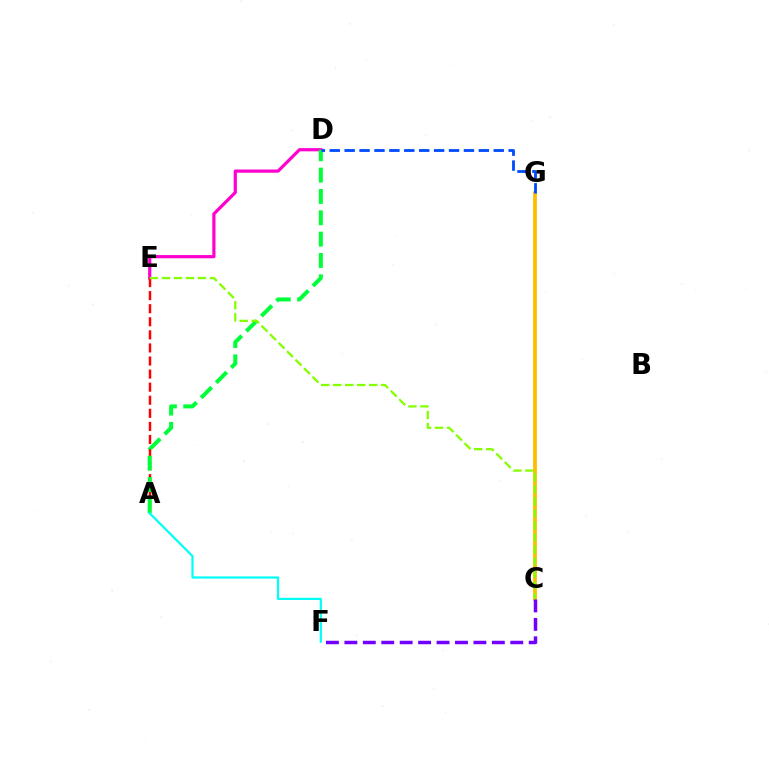{('D', 'E'): [{'color': '#ff00cf', 'line_style': 'solid', 'thickness': 2.3}], ('A', 'E'): [{'color': '#ff0000', 'line_style': 'dashed', 'thickness': 1.78}], ('A', 'D'): [{'color': '#00ff39', 'line_style': 'dashed', 'thickness': 2.9}], ('C', 'G'): [{'color': '#ffbd00', 'line_style': 'solid', 'thickness': 2.71}], ('C', 'E'): [{'color': '#84ff00', 'line_style': 'dashed', 'thickness': 1.63}], ('D', 'G'): [{'color': '#004bff', 'line_style': 'dashed', 'thickness': 2.03}], ('C', 'F'): [{'color': '#7200ff', 'line_style': 'dashed', 'thickness': 2.5}], ('A', 'F'): [{'color': '#00fff6', 'line_style': 'solid', 'thickness': 1.59}]}